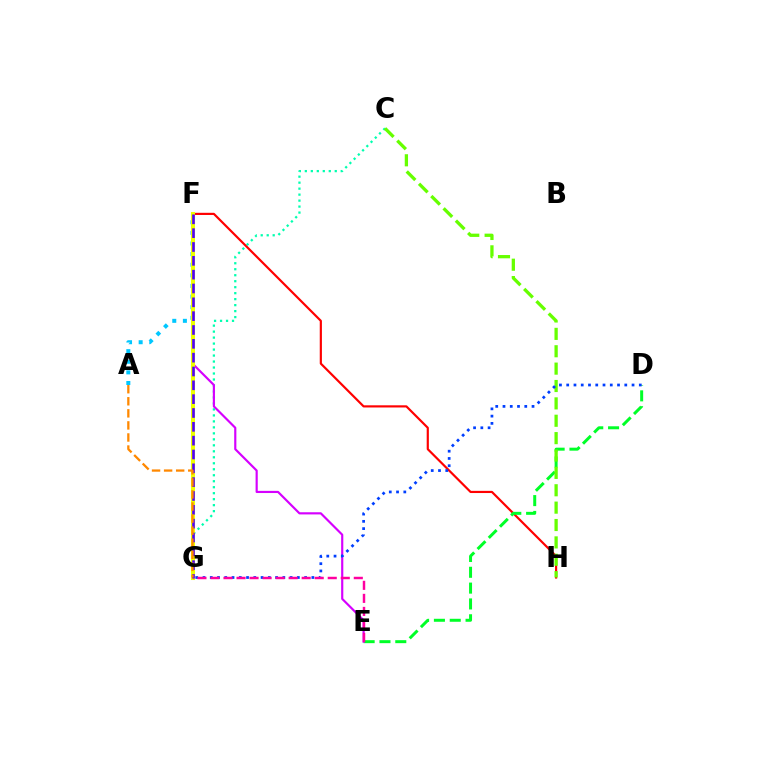{('F', 'H'): [{'color': '#ff0000', 'line_style': 'solid', 'thickness': 1.57}], ('C', 'G'): [{'color': '#00ffaf', 'line_style': 'dotted', 'thickness': 1.63}], ('D', 'E'): [{'color': '#00ff27', 'line_style': 'dashed', 'thickness': 2.15}], ('A', 'F'): [{'color': '#00c7ff', 'line_style': 'dotted', 'thickness': 2.89}], ('C', 'H'): [{'color': '#66ff00', 'line_style': 'dashed', 'thickness': 2.36}], ('E', 'F'): [{'color': '#d600ff', 'line_style': 'solid', 'thickness': 1.56}], ('D', 'G'): [{'color': '#003fff', 'line_style': 'dotted', 'thickness': 1.97}], ('F', 'G'): [{'color': '#eeff00', 'line_style': 'solid', 'thickness': 2.91}, {'color': '#4f00ff', 'line_style': 'dashed', 'thickness': 1.88}], ('A', 'G'): [{'color': '#ff8800', 'line_style': 'dashed', 'thickness': 1.64}], ('E', 'G'): [{'color': '#ff00a0', 'line_style': 'dashed', 'thickness': 1.77}]}